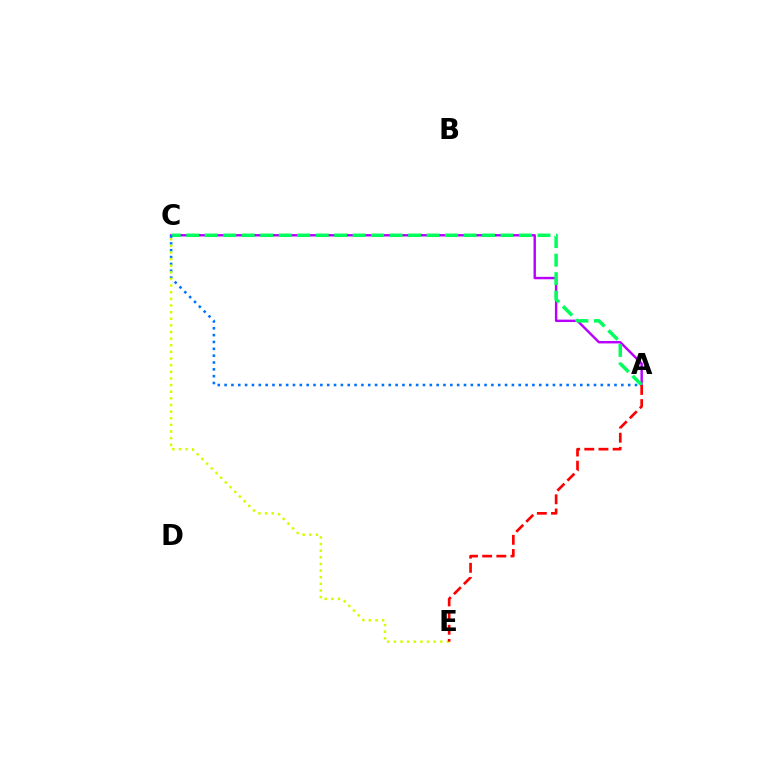{('A', 'C'): [{'color': '#b900ff', 'line_style': 'solid', 'thickness': 1.74}, {'color': '#00ff5c', 'line_style': 'dashed', 'thickness': 2.51}, {'color': '#0074ff', 'line_style': 'dotted', 'thickness': 1.86}], ('C', 'E'): [{'color': '#d1ff00', 'line_style': 'dotted', 'thickness': 1.8}], ('A', 'E'): [{'color': '#ff0000', 'line_style': 'dashed', 'thickness': 1.92}]}